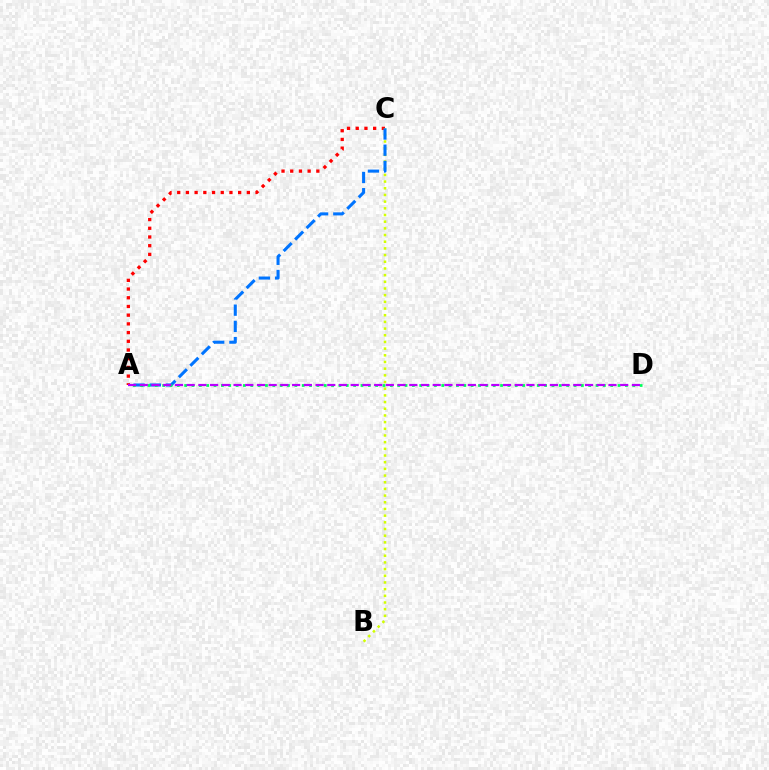{('A', 'C'): [{'color': '#ff0000', 'line_style': 'dotted', 'thickness': 2.37}, {'color': '#0074ff', 'line_style': 'dashed', 'thickness': 2.2}], ('B', 'C'): [{'color': '#d1ff00', 'line_style': 'dotted', 'thickness': 1.82}], ('A', 'D'): [{'color': '#00ff5c', 'line_style': 'dotted', 'thickness': 2.0}, {'color': '#b900ff', 'line_style': 'dashed', 'thickness': 1.59}]}